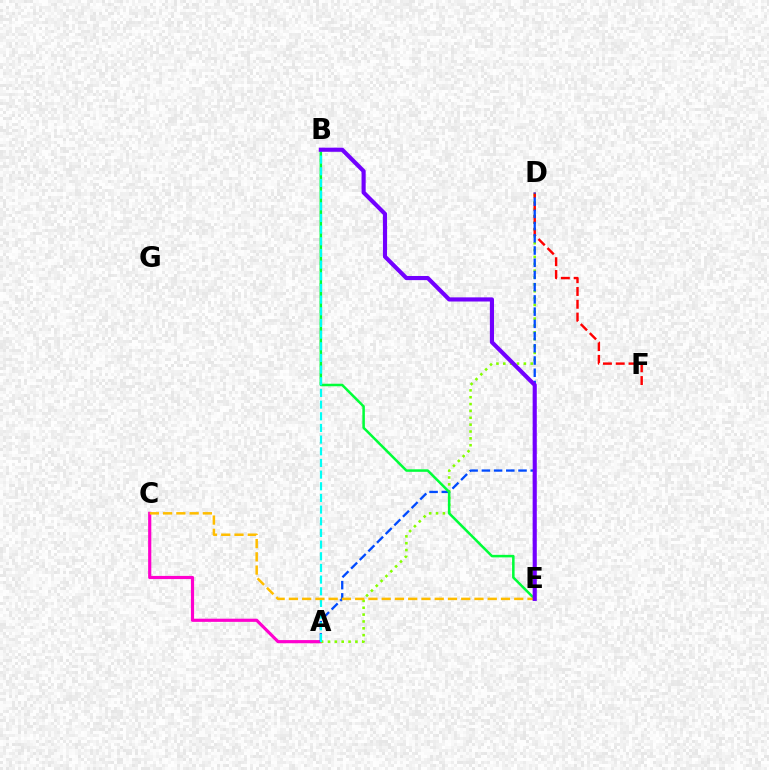{('A', 'C'): [{'color': '#ff00cf', 'line_style': 'solid', 'thickness': 2.28}], ('A', 'D'): [{'color': '#84ff00', 'line_style': 'dotted', 'thickness': 1.86}, {'color': '#004bff', 'line_style': 'dashed', 'thickness': 1.66}], ('D', 'F'): [{'color': '#ff0000', 'line_style': 'dashed', 'thickness': 1.74}], ('B', 'E'): [{'color': '#00ff39', 'line_style': 'solid', 'thickness': 1.82}, {'color': '#7200ff', 'line_style': 'solid', 'thickness': 2.98}], ('A', 'B'): [{'color': '#00fff6', 'line_style': 'dashed', 'thickness': 1.58}], ('C', 'E'): [{'color': '#ffbd00', 'line_style': 'dashed', 'thickness': 1.8}]}